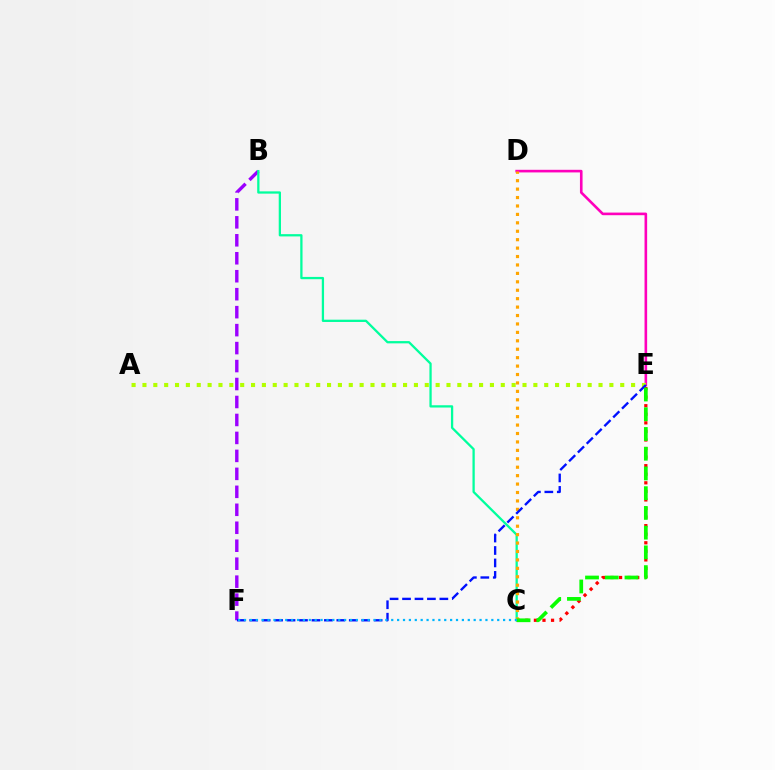{('B', 'F'): [{'color': '#9b00ff', 'line_style': 'dashed', 'thickness': 2.44}], ('B', 'C'): [{'color': '#00ff9d', 'line_style': 'solid', 'thickness': 1.64}], ('D', 'E'): [{'color': '#ff00bd', 'line_style': 'solid', 'thickness': 1.89}], ('C', 'E'): [{'color': '#ff0000', 'line_style': 'dotted', 'thickness': 2.33}, {'color': '#08ff00', 'line_style': 'dashed', 'thickness': 2.68}], ('A', 'E'): [{'color': '#b3ff00', 'line_style': 'dotted', 'thickness': 2.95}], ('C', 'D'): [{'color': '#ffa500', 'line_style': 'dotted', 'thickness': 2.29}], ('E', 'F'): [{'color': '#0010ff', 'line_style': 'dashed', 'thickness': 1.69}], ('C', 'F'): [{'color': '#00b5ff', 'line_style': 'dotted', 'thickness': 1.6}]}